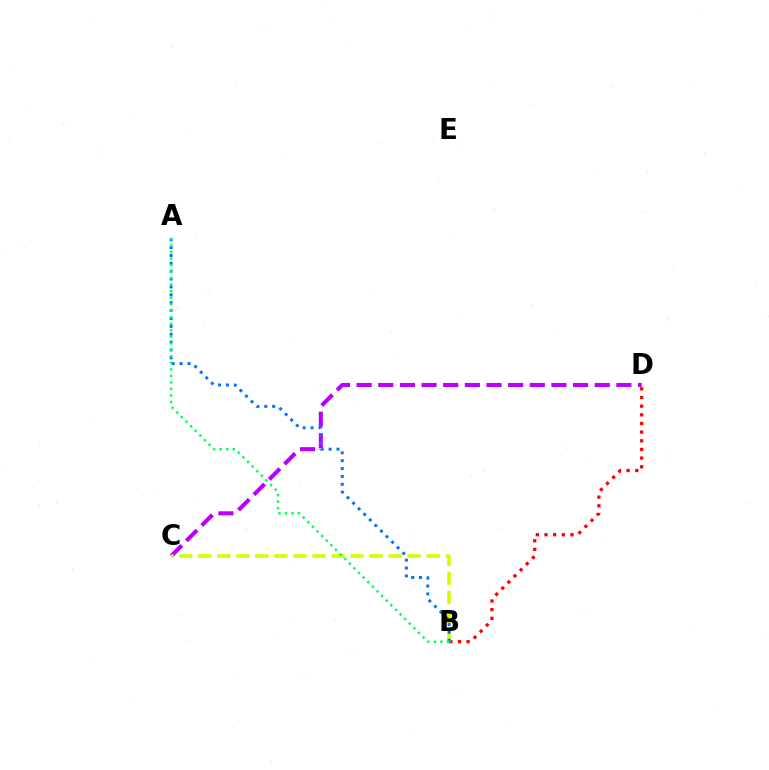{('C', 'D'): [{'color': '#b900ff', 'line_style': 'dashed', 'thickness': 2.94}], ('B', 'D'): [{'color': '#ff0000', 'line_style': 'dotted', 'thickness': 2.35}], ('B', 'C'): [{'color': '#d1ff00', 'line_style': 'dashed', 'thickness': 2.59}], ('A', 'B'): [{'color': '#0074ff', 'line_style': 'dotted', 'thickness': 2.14}, {'color': '#00ff5c', 'line_style': 'dotted', 'thickness': 1.77}]}